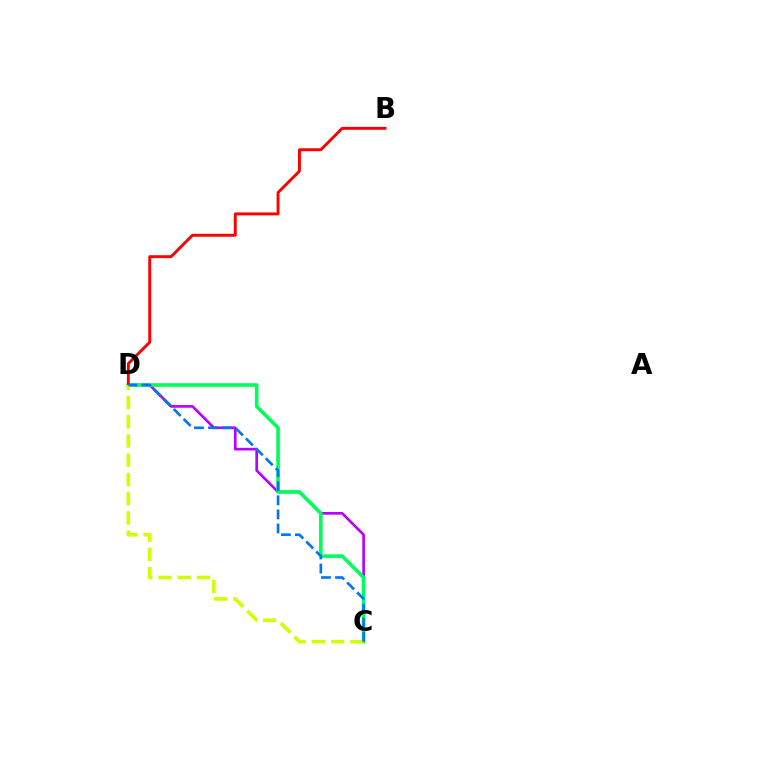{('C', 'D'): [{'color': '#b900ff', 'line_style': 'solid', 'thickness': 1.92}, {'color': '#00ff5c', 'line_style': 'solid', 'thickness': 2.6}, {'color': '#d1ff00', 'line_style': 'dashed', 'thickness': 2.61}, {'color': '#0074ff', 'line_style': 'dashed', 'thickness': 1.91}], ('B', 'D'): [{'color': '#ff0000', 'line_style': 'solid', 'thickness': 2.1}]}